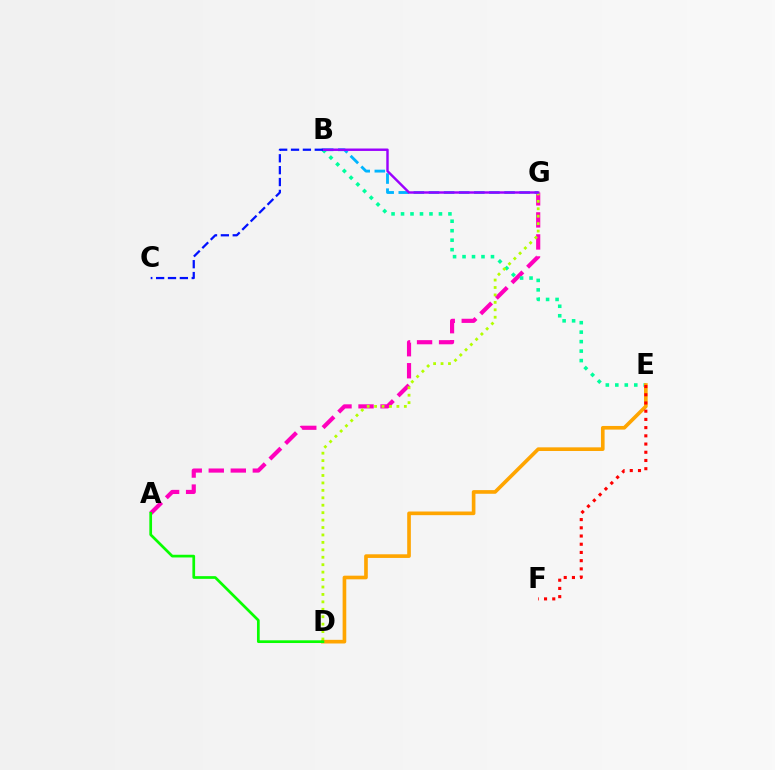{('A', 'G'): [{'color': '#ff00bd', 'line_style': 'dashed', 'thickness': 2.99}], ('B', 'E'): [{'color': '#00ff9d', 'line_style': 'dotted', 'thickness': 2.58}], ('D', 'G'): [{'color': '#b3ff00', 'line_style': 'dotted', 'thickness': 2.02}], ('D', 'E'): [{'color': '#ffa500', 'line_style': 'solid', 'thickness': 2.63}], ('A', 'D'): [{'color': '#08ff00', 'line_style': 'solid', 'thickness': 1.95}], ('E', 'F'): [{'color': '#ff0000', 'line_style': 'dotted', 'thickness': 2.23}], ('B', 'G'): [{'color': '#00b5ff', 'line_style': 'dashed', 'thickness': 2.05}, {'color': '#9b00ff', 'line_style': 'solid', 'thickness': 1.75}], ('B', 'C'): [{'color': '#0010ff', 'line_style': 'dashed', 'thickness': 1.61}]}